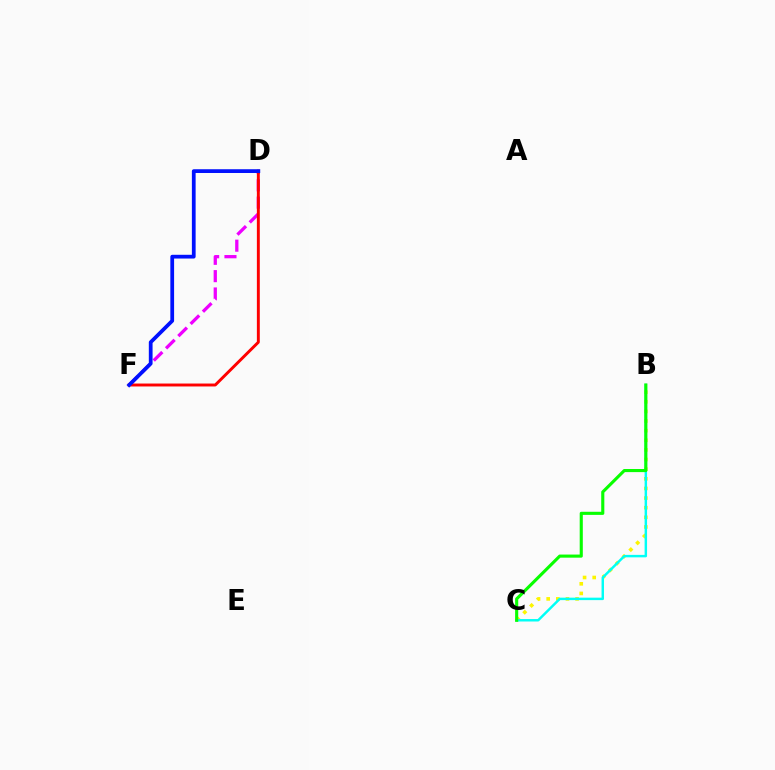{('D', 'F'): [{'color': '#ee00ff', 'line_style': 'dashed', 'thickness': 2.35}, {'color': '#ff0000', 'line_style': 'solid', 'thickness': 2.11}, {'color': '#0010ff', 'line_style': 'solid', 'thickness': 2.7}], ('B', 'C'): [{'color': '#fcf500', 'line_style': 'dotted', 'thickness': 2.62}, {'color': '#00fff6', 'line_style': 'solid', 'thickness': 1.77}, {'color': '#08ff00', 'line_style': 'solid', 'thickness': 2.24}]}